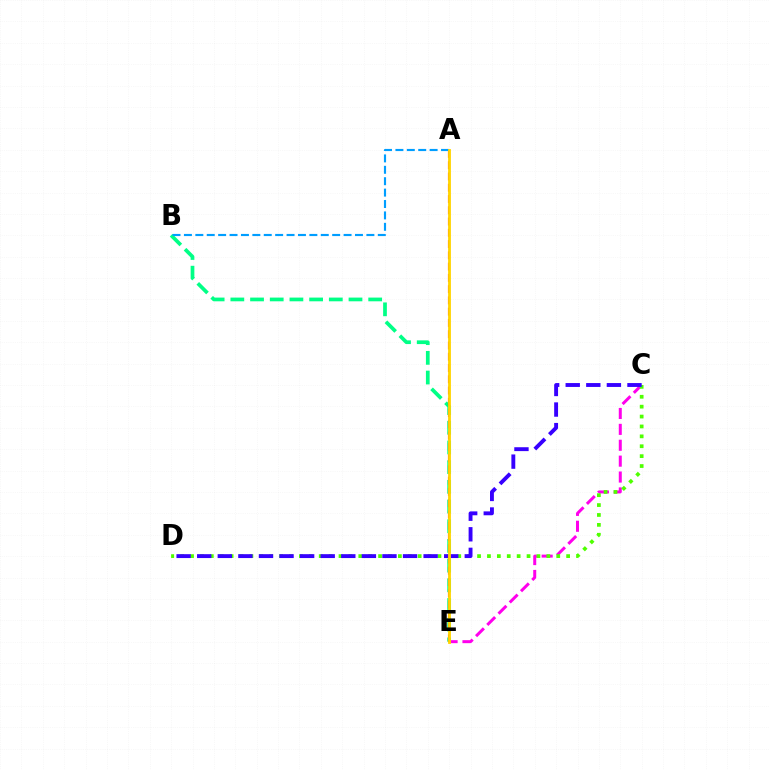{('B', 'E'): [{'color': '#00ff86', 'line_style': 'dashed', 'thickness': 2.68}], ('C', 'E'): [{'color': '#ff00ed', 'line_style': 'dashed', 'thickness': 2.16}], ('C', 'D'): [{'color': '#4fff00', 'line_style': 'dotted', 'thickness': 2.69}, {'color': '#3700ff', 'line_style': 'dashed', 'thickness': 2.8}], ('A', 'E'): [{'color': '#ff0000', 'line_style': 'dashed', 'thickness': 1.53}, {'color': '#ffd500', 'line_style': 'solid', 'thickness': 2.02}], ('A', 'B'): [{'color': '#009eff', 'line_style': 'dashed', 'thickness': 1.55}]}